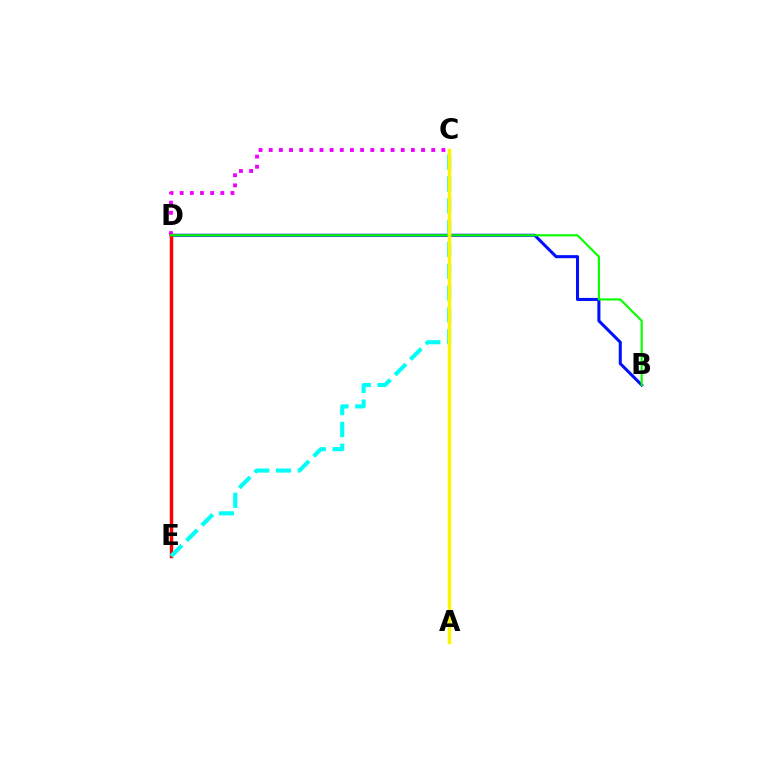{('B', 'D'): [{'color': '#0010ff', 'line_style': 'solid', 'thickness': 2.19}, {'color': '#08ff00', 'line_style': 'solid', 'thickness': 1.55}], ('C', 'D'): [{'color': '#ee00ff', 'line_style': 'dotted', 'thickness': 2.76}], ('D', 'E'): [{'color': '#ff0000', 'line_style': 'solid', 'thickness': 2.47}], ('C', 'E'): [{'color': '#00fff6', 'line_style': 'dashed', 'thickness': 2.96}], ('A', 'C'): [{'color': '#fcf500', 'line_style': 'solid', 'thickness': 2.52}]}